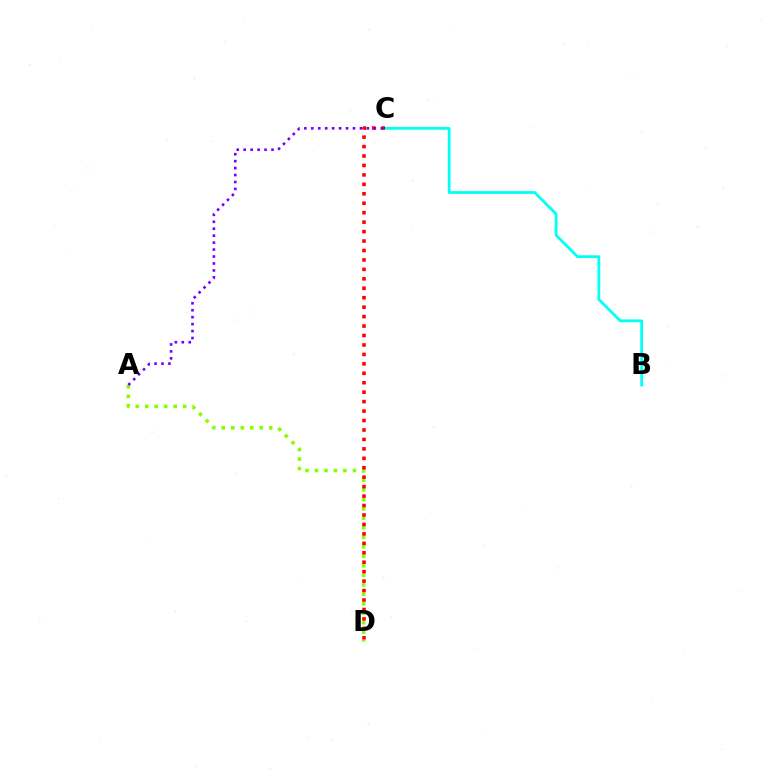{('B', 'C'): [{'color': '#00fff6', 'line_style': 'solid', 'thickness': 2.0}], ('A', 'D'): [{'color': '#84ff00', 'line_style': 'dotted', 'thickness': 2.58}], ('C', 'D'): [{'color': '#ff0000', 'line_style': 'dotted', 'thickness': 2.57}], ('A', 'C'): [{'color': '#7200ff', 'line_style': 'dotted', 'thickness': 1.89}]}